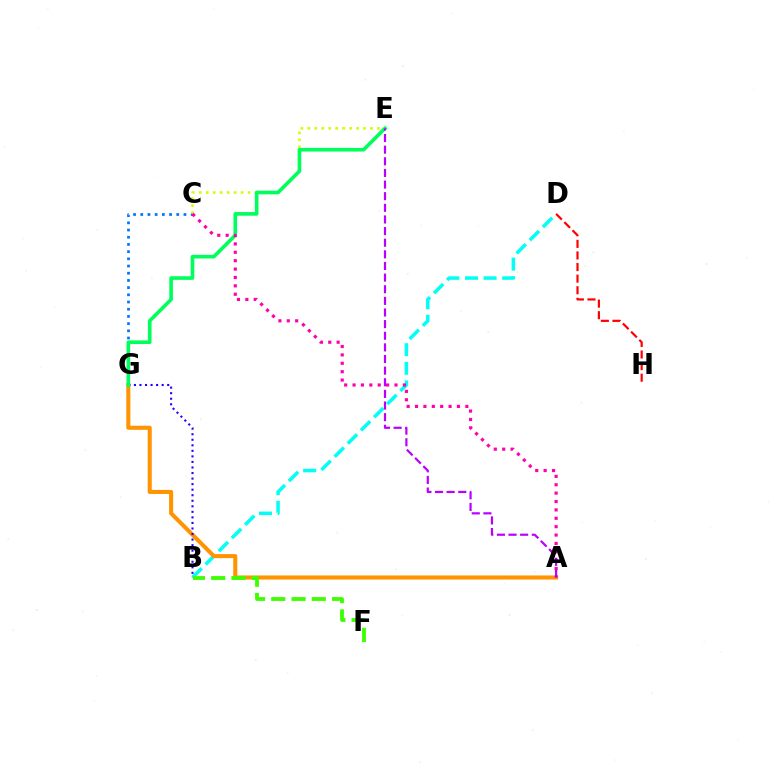{('C', 'G'): [{'color': '#0074ff', 'line_style': 'dotted', 'thickness': 1.96}], ('B', 'D'): [{'color': '#00fff6', 'line_style': 'dashed', 'thickness': 2.53}], ('C', 'E'): [{'color': '#d1ff00', 'line_style': 'dotted', 'thickness': 1.89}], ('D', 'H'): [{'color': '#ff0000', 'line_style': 'dashed', 'thickness': 1.57}], ('A', 'G'): [{'color': '#ff9400', 'line_style': 'solid', 'thickness': 2.92}], ('B', 'F'): [{'color': '#3dff00', 'line_style': 'dashed', 'thickness': 2.75}], ('B', 'G'): [{'color': '#2500ff', 'line_style': 'dotted', 'thickness': 1.51}], ('E', 'G'): [{'color': '#00ff5c', 'line_style': 'solid', 'thickness': 2.62}], ('A', 'C'): [{'color': '#ff00ac', 'line_style': 'dotted', 'thickness': 2.28}], ('A', 'E'): [{'color': '#b900ff', 'line_style': 'dashed', 'thickness': 1.58}]}